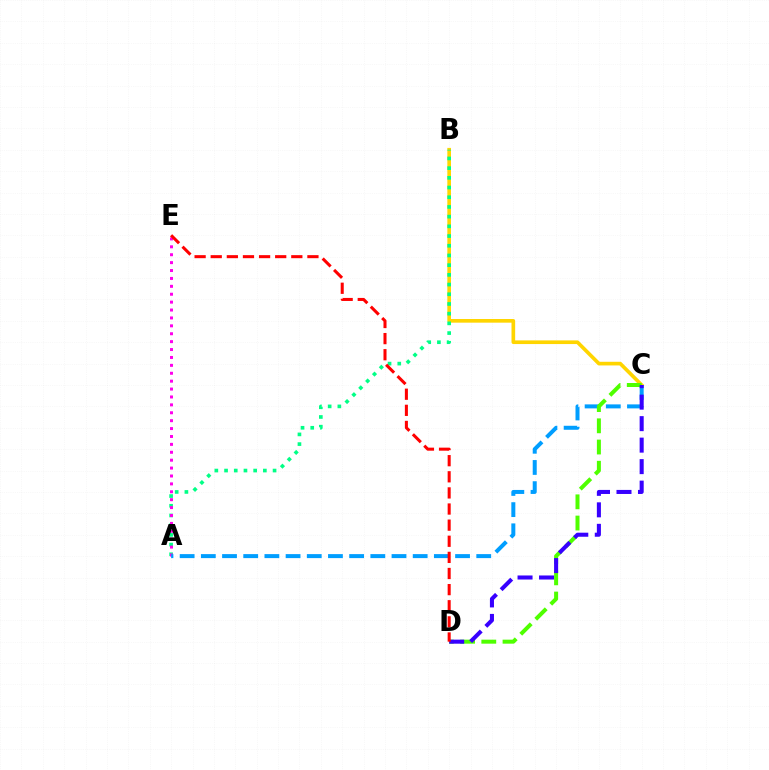{('B', 'C'): [{'color': '#ffd500', 'line_style': 'solid', 'thickness': 2.64}], ('A', 'B'): [{'color': '#00ff86', 'line_style': 'dotted', 'thickness': 2.64}], ('A', 'E'): [{'color': '#ff00ed', 'line_style': 'dotted', 'thickness': 2.15}], ('A', 'C'): [{'color': '#009eff', 'line_style': 'dashed', 'thickness': 2.88}], ('C', 'D'): [{'color': '#4fff00', 'line_style': 'dashed', 'thickness': 2.88}, {'color': '#3700ff', 'line_style': 'dashed', 'thickness': 2.92}], ('D', 'E'): [{'color': '#ff0000', 'line_style': 'dashed', 'thickness': 2.19}]}